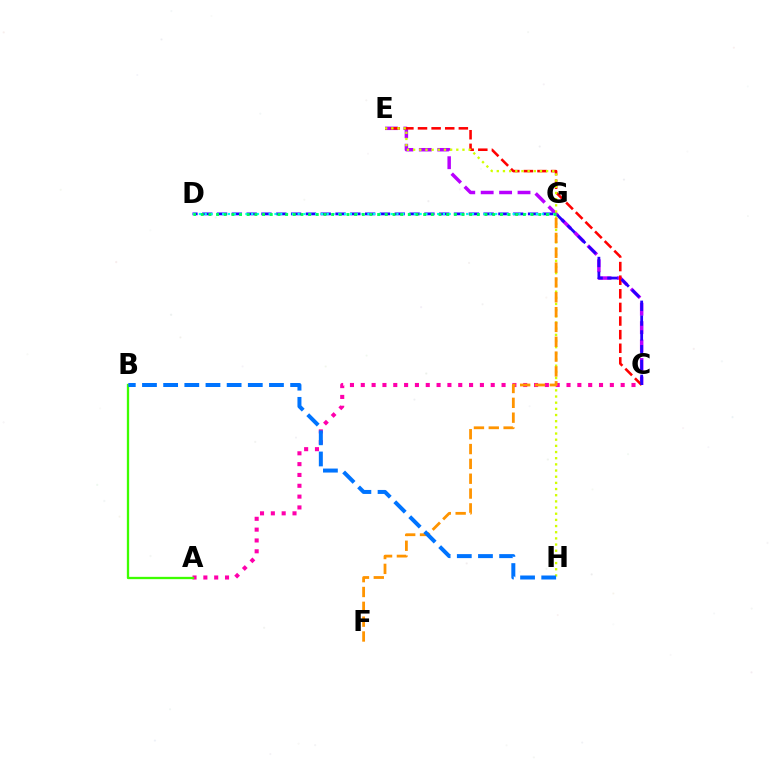{('C', 'E'): [{'color': '#b900ff', 'line_style': 'dashed', 'thickness': 2.5}, {'color': '#ff0000', 'line_style': 'dashed', 'thickness': 1.85}], ('C', 'D'): [{'color': '#2500ff', 'line_style': 'dashed', 'thickness': 2.01}], ('E', 'H'): [{'color': '#d1ff00', 'line_style': 'dotted', 'thickness': 1.68}], ('A', 'C'): [{'color': '#ff00ac', 'line_style': 'dotted', 'thickness': 2.94}], ('D', 'G'): [{'color': '#00fff6', 'line_style': 'dotted', 'thickness': 1.58}, {'color': '#00ff5c', 'line_style': 'dotted', 'thickness': 2.08}], ('A', 'B'): [{'color': '#3dff00', 'line_style': 'solid', 'thickness': 1.66}], ('F', 'G'): [{'color': '#ff9400', 'line_style': 'dashed', 'thickness': 2.02}], ('B', 'H'): [{'color': '#0074ff', 'line_style': 'dashed', 'thickness': 2.88}]}